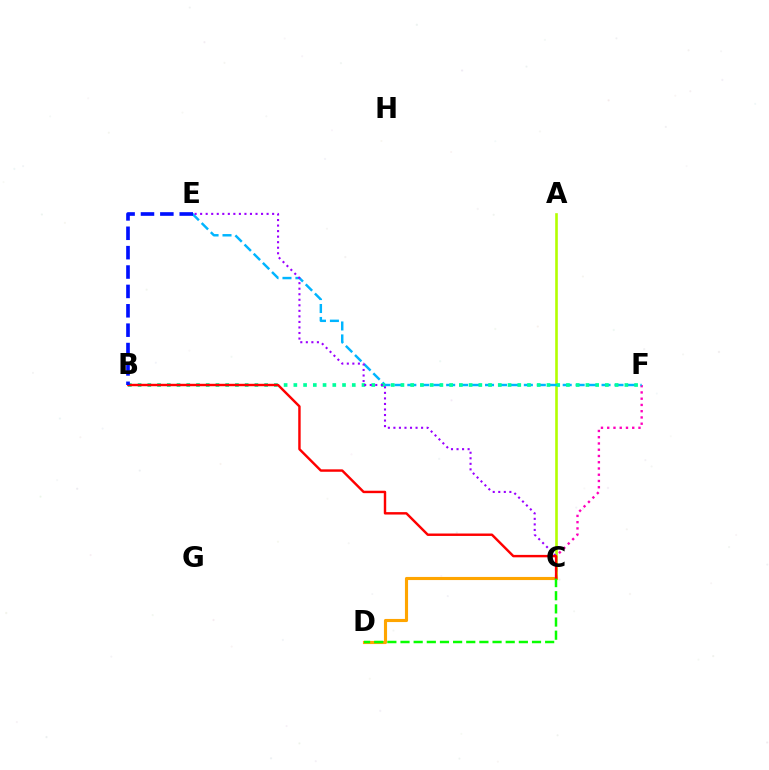{('C', 'F'): [{'color': '#ff00bd', 'line_style': 'dotted', 'thickness': 1.7}], ('A', 'C'): [{'color': '#b3ff00', 'line_style': 'solid', 'thickness': 1.89}], ('E', 'F'): [{'color': '#00b5ff', 'line_style': 'dashed', 'thickness': 1.76}], ('C', 'D'): [{'color': '#ffa500', 'line_style': 'solid', 'thickness': 2.24}, {'color': '#08ff00', 'line_style': 'dashed', 'thickness': 1.79}], ('B', 'F'): [{'color': '#00ff9d', 'line_style': 'dotted', 'thickness': 2.65}], ('C', 'E'): [{'color': '#9b00ff', 'line_style': 'dotted', 'thickness': 1.5}], ('B', 'C'): [{'color': '#ff0000', 'line_style': 'solid', 'thickness': 1.75}], ('B', 'E'): [{'color': '#0010ff', 'line_style': 'dashed', 'thickness': 2.63}]}